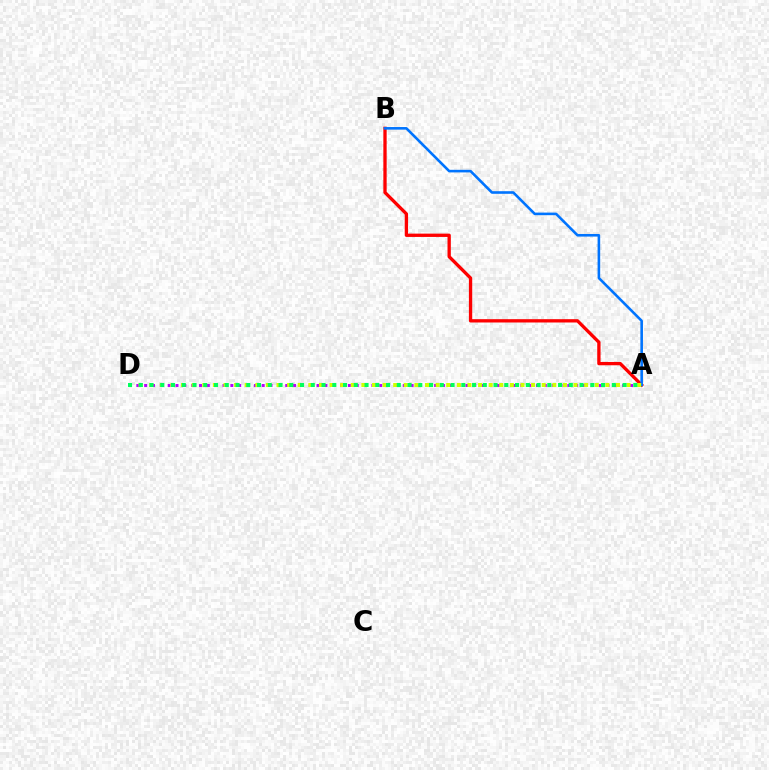{('A', 'B'): [{'color': '#ff0000', 'line_style': 'solid', 'thickness': 2.38}, {'color': '#0074ff', 'line_style': 'solid', 'thickness': 1.87}], ('A', 'D'): [{'color': '#b900ff', 'line_style': 'dotted', 'thickness': 2.13}, {'color': '#d1ff00', 'line_style': 'dotted', 'thickness': 2.88}, {'color': '#00ff5c', 'line_style': 'dotted', 'thickness': 2.92}]}